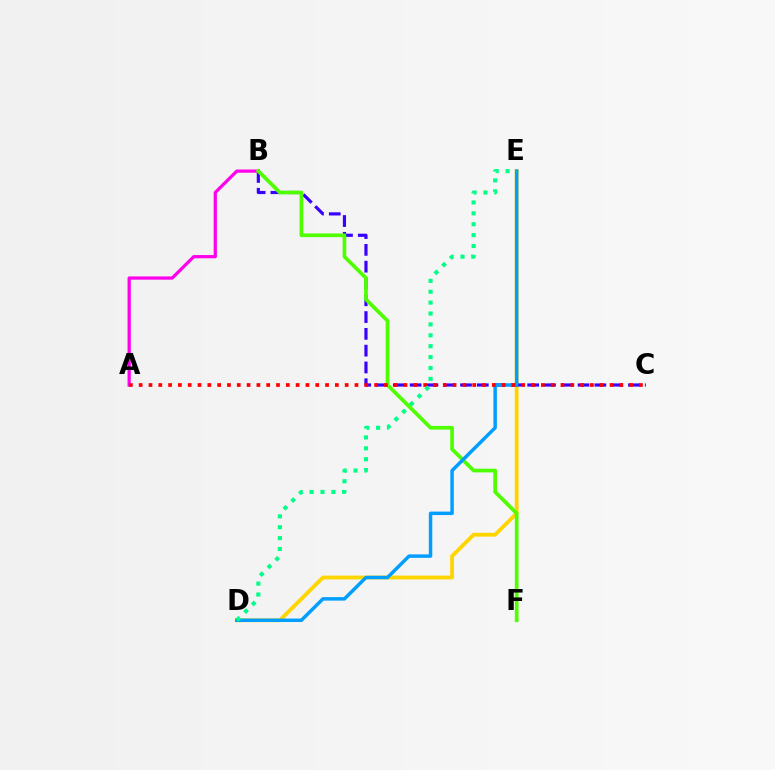{('D', 'E'): [{'color': '#ffd500', 'line_style': 'solid', 'thickness': 2.76}, {'color': '#009eff', 'line_style': 'solid', 'thickness': 2.49}, {'color': '#00ff86', 'line_style': 'dotted', 'thickness': 2.96}], ('B', 'C'): [{'color': '#3700ff', 'line_style': 'dashed', 'thickness': 2.28}], ('A', 'B'): [{'color': '#ff00ed', 'line_style': 'solid', 'thickness': 2.33}], ('B', 'F'): [{'color': '#4fff00', 'line_style': 'solid', 'thickness': 2.66}], ('A', 'C'): [{'color': '#ff0000', 'line_style': 'dotted', 'thickness': 2.67}]}